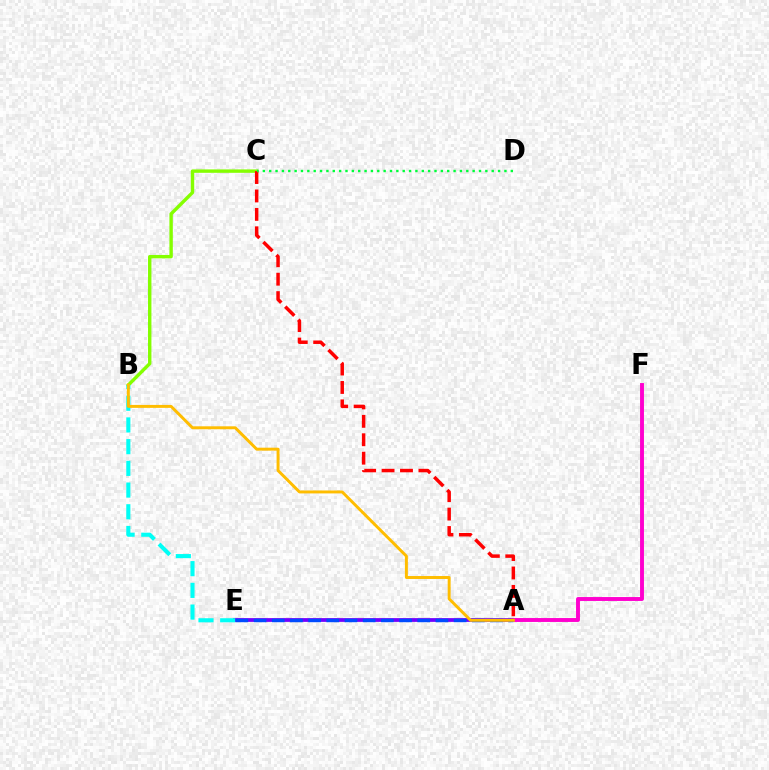{('A', 'E'): [{'color': '#7200ff', 'line_style': 'solid', 'thickness': 2.71}, {'color': '#004bff', 'line_style': 'dashed', 'thickness': 2.47}], ('B', 'C'): [{'color': '#84ff00', 'line_style': 'solid', 'thickness': 2.45}], ('B', 'E'): [{'color': '#00fff6', 'line_style': 'dashed', 'thickness': 2.95}], ('A', 'F'): [{'color': '#ff00cf', 'line_style': 'solid', 'thickness': 2.81}], ('A', 'C'): [{'color': '#ff0000', 'line_style': 'dashed', 'thickness': 2.5}], ('A', 'B'): [{'color': '#ffbd00', 'line_style': 'solid', 'thickness': 2.12}], ('C', 'D'): [{'color': '#00ff39', 'line_style': 'dotted', 'thickness': 1.73}]}